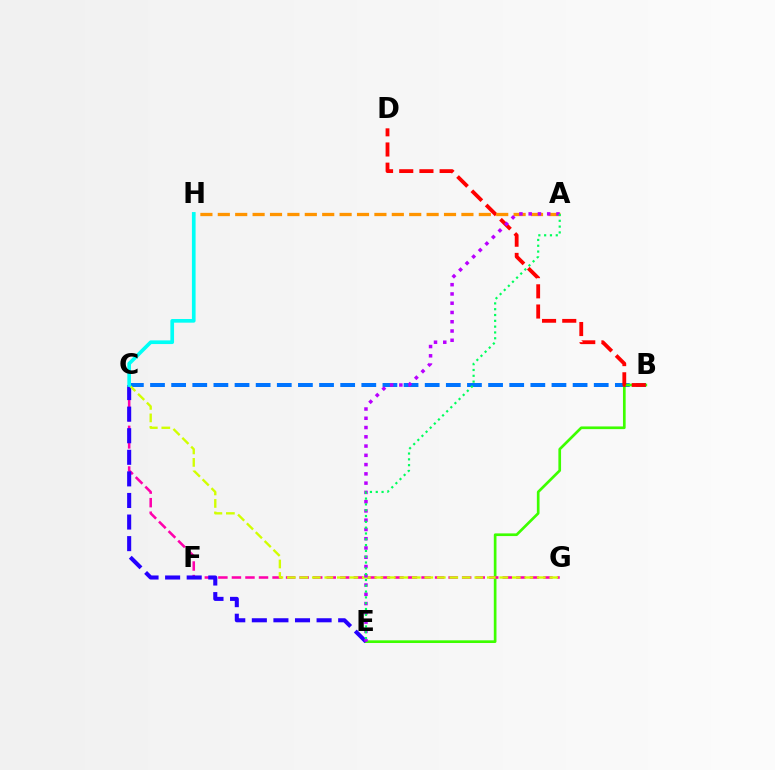{('B', 'C'): [{'color': '#0074ff', 'line_style': 'dashed', 'thickness': 2.87}], ('B', 'E'): [{'color': '#3dff00', 'line_style': 'solid', 'thickness': 1.93}], ('C', 'G'): [{'color': '#ff00ac', 'line_style': 'dashed', 'thickness': 1.84}, {'color': '#d1ff00', 'line_style': 'dashed', 'thickness': 1.7}], ('B', 'D'): [{'color': '#ff0000', 'line_style': 'dashed', 'thickness': 2.74}], ('A', 'H'): [{'color': '#ff9400', 'line_style': 'dashed', 'thickness': 2.36}], ('C', 'E'): [{'color': '#2500ff', 'line_style': 'dashed', 'thickness': 2.93}], ('A', 'E'): [{'color': '#b900ff', 'line_style': 'dotted', 'thickness': 2.52}, {'color': '#00ff5c', 'line_style': 'dotted', 'thickness': 1.58}], ('C', 'H'): [{'color': '#00fff6', 'line_style': 'solid', 'thickness': 2.64}]}